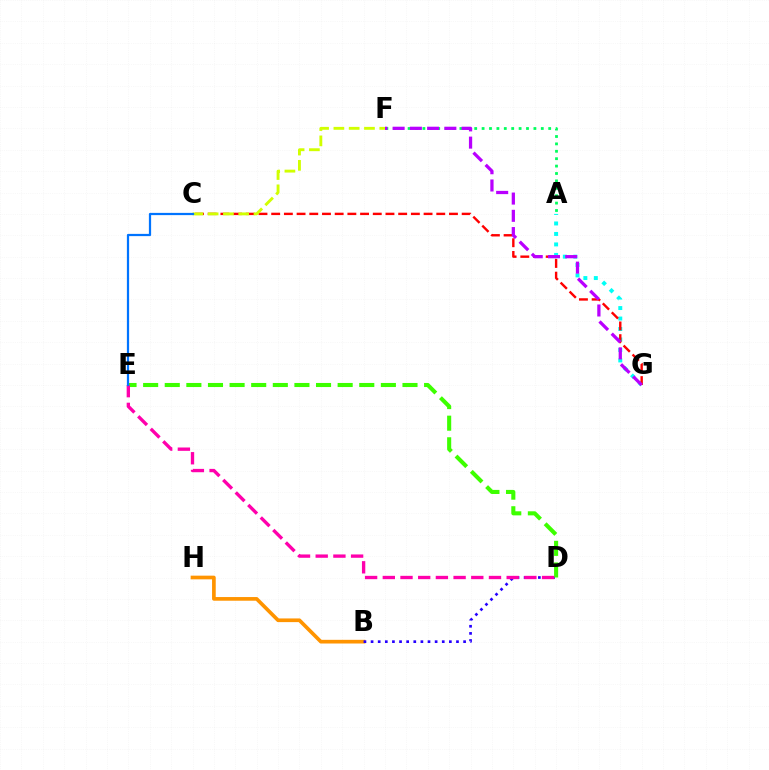{('B', 'H'): [{'color': '#ff9400', 'line_style': 'solid', 'thickness': 2.65}], ('A', 'G'): [{'color': '#00fff6', 'line_style': 'dotted', 'thickness': 2.85}], ('B', 'D'): [{'color': '#2500ff', 'line_style': 'dotted', 'thickness': 1.93}], ('C', 'G'): [{'color': '#ff0000', 'line_style': 'dashed', 'thickness': 1.73}], ('C', 'F'): [{'color': '#d1ff00', 'line_style': 'dashed', 'thickness': 2.08}], ('A', 'F'): [{'color': '#00ff5c', 'line_style': 'dotted', 'thickness': 2.01}], ('D', 'E'): [{'color': '#3dff00', 'line_style': 'dashed', 'thickness': 2.94}, {'color': '#ff00ac', 'line_style': 'dashed', 'thickness': 2.4}], ('F', 'G'): [{'color': '#b900ff', 'line_style': 'dashed', 'thickness': 2.34}], ('C', 'E'): [{'color': '#0074ff', 'line_style': 'solid', 'thickness': 1.61}]}